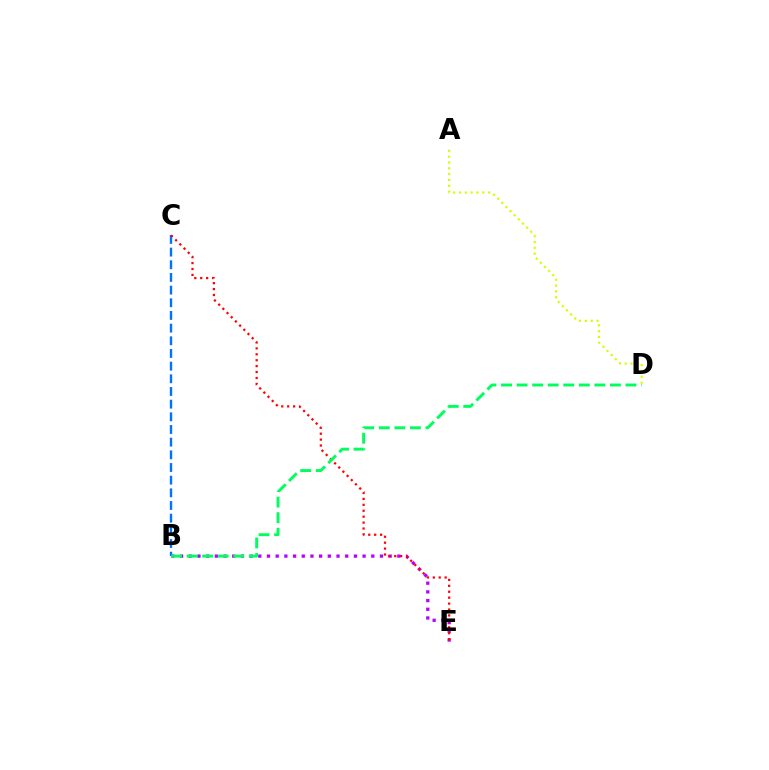{('B', 'E'): [{'color': '#b900ff', 'line_style': 'dotted', 'thickness': 2.36}], ('B', 'C'): [{'color': '#0074ff', 'line_style': 'dashed', 'thickness': 1.72}], ('C', 'E'): [{'color': '#ff0000', 'line_style': 'dotted', 'thickness': 1.61}], ('B', 'D'): [{'color': '#00ff5c', 'line_style': 'dashed', 'thickness': 2.11}], ('A', 'D'): [{'color': '#d1ff00', 'line_style': 'dotted', 'thickness': 1.58}]}